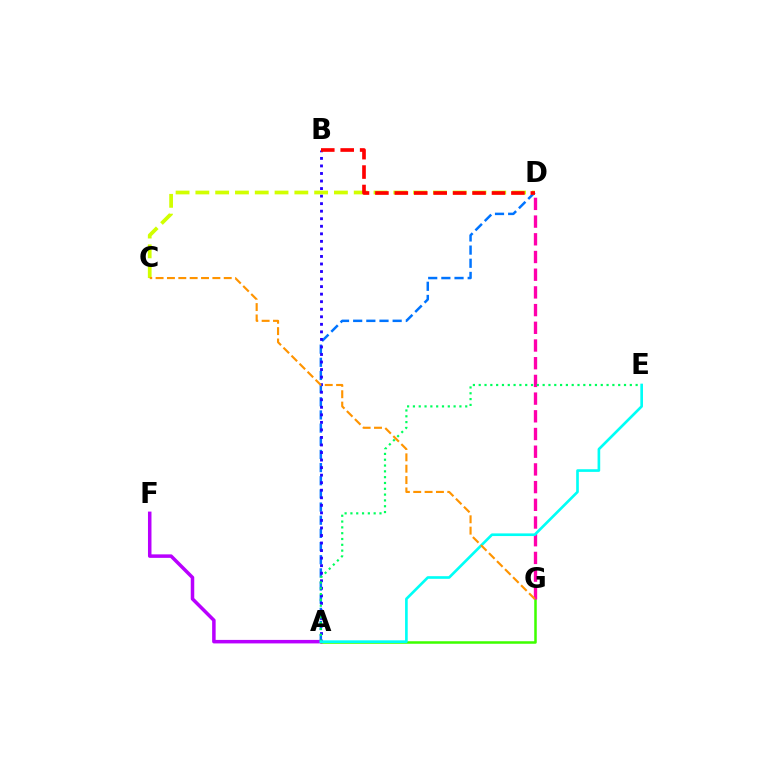{('A', 'D'): [{'color': '#0074ff', 'line_style': 'dashed', 'thickness': 1.79}], ('A', 'B'): [{'color': '#2500ff', 'line_style': 'dotted', 'thickness': 2.05}], ('A', 'G'): [{'color': '#3dff00', 'line_style': 'solid', 'thickness': 1.82}], ('A', 'F'): [{'color': '#b900ff', 'line_style': 'solid', 'thickness': 2.52}], ('C', 'D'): [{'color': '#d1ff00', 'line_style': 'dashed', 'thickness': 2.69}], ('D', 'G'): [{'color': '#ff00ac', 'line_style': 'dashed', 'thickness': 2.4}], ('A', 'E'): [{'color': '#00ff5c', 'line_style': 'dotted', 'thickness': 1.58}, {'color': '#00fff6', 'line_style': 'solid', 'thickness': 1.91}], ('B', 'D'): [{'color': '#ff0000', 'line_style': 'dashed', 'thickness': 2.64}], ('C', 'G'): [{'color': '#ff9400', 'line_style': 'dashed', 'thickness': 1.54}]}